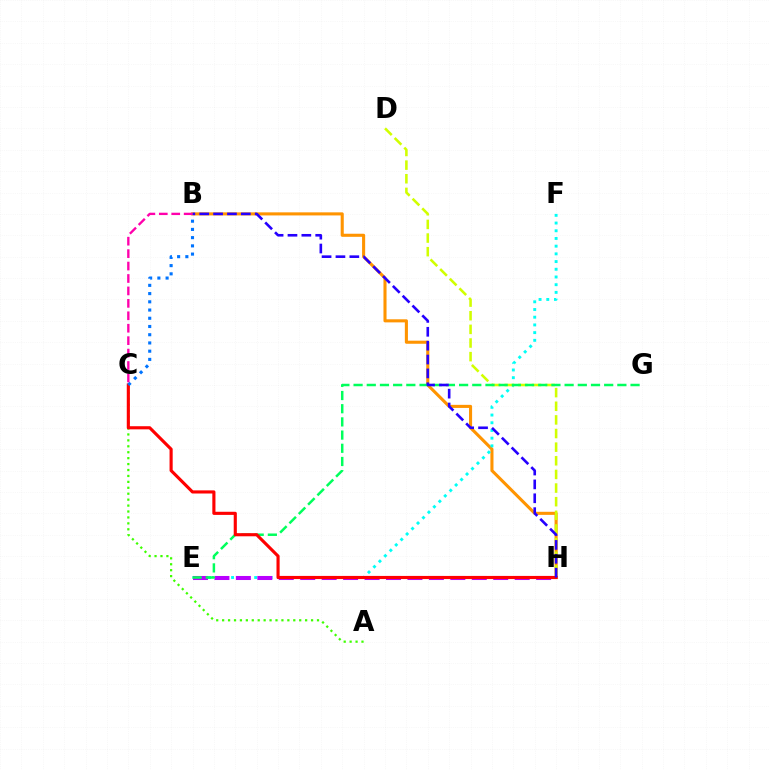{('A', 'C'): [{'color': '#3dff00', 'line_style': 'dotted', 'thickness': 1.61}], ('B', 'H'): [{'color': '#ff9400', 'line_style': 'solid', 'thickness': 2.22}, {'color': '#2500ff', 'line_style': 'dashed', 'thickness': 1.88}], ('E', 'F'): [{'color': '#00fff6', 'line_style': 'dotted', 'thickness': 2.09}], ('E', 'H'): [{'color': '#b900ff', 'line_style': 'dashed', 'thickness': 2.91}], ('D', 'H'): [{'color': '#d1ff00', 'line_style': 'dashed', 'thickness': 1.85}], ('E', 'G'): [{'color': '#00ff5c', 'line_style': 'dashed', 'thickness': 1.79}], ('C', 'H'): [{'color': '#ff0000', 'line_style': 'solid', 'thickness': 2.25}], ('B', 'C'): [{'color': '#0074ff', 'line_style': 'dotted', 'thickness': 2.24}, {'color': '#ff00ac', 'line_style': 'dashed', 'thickness': 1.69}]}